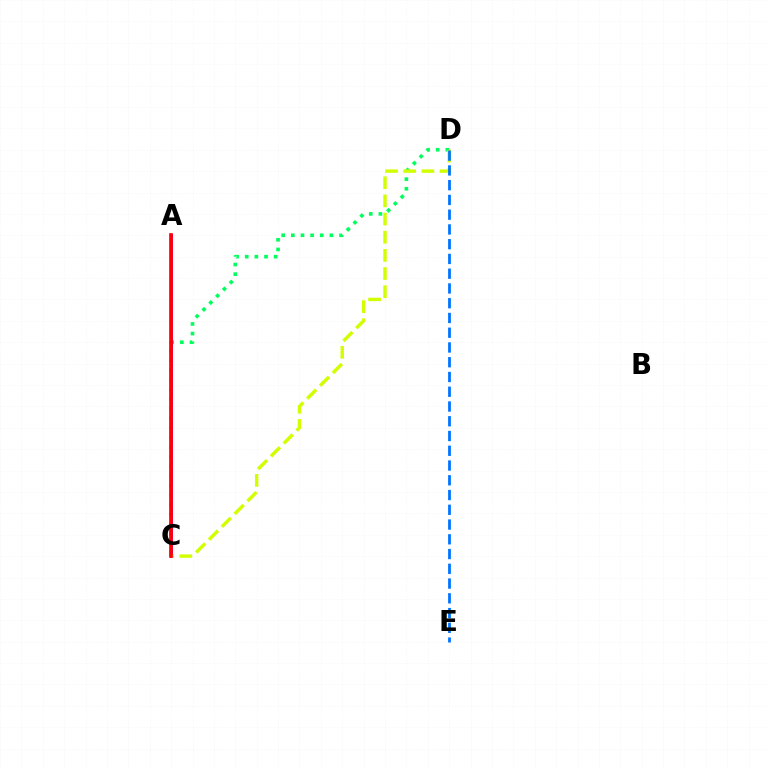{('C', 'D'): [{'color': '#00ff5c', 'line_style': 'dotted', 'thickness': 2.62}, {'color': '#d1ff00', 'line_style': 'dashed', 'thickness': 2.47}], ('A', 'C'): [{'color': '#b900ff', 'line_style': 'solid', 'thickness': 2.1}, {'color': '#ff0000', 'line_style': 'solid', 'thickness': 2.64}], ('D', 'E'): [{'color': '#0074ff', 'line_style': 'dashed', 'thickness': 2.0}]}